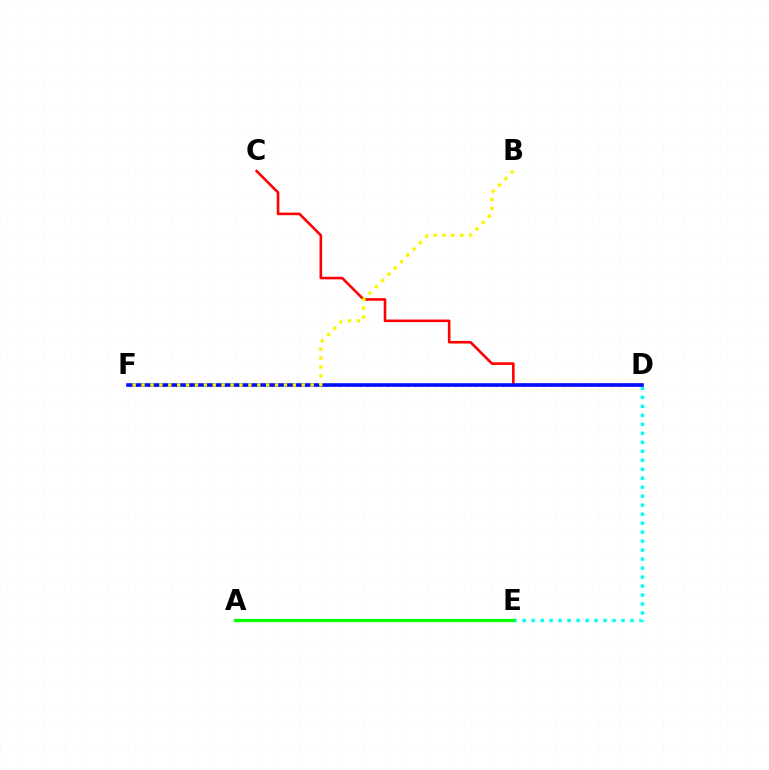{('D', 'E'): [{'color': '#00fff6', 'line_style': 'dotted', 'thickness': 2.44}], ('C', 'D'): [{'color': '#ff0000', 'line_style': 'solid', 'thickness': 1.87}], ('D', 'F'): [{'color': '#ee00ff', 'line_style': 'dotted', 'thickness': 1.85}, {'color': '#0010ff', 'line_style': 'solid', 'thickness': 2.59}], ('B', 'F'): [{'color': '#fcf500', 'line_style': 'dotted', 'thickness': 2.42}], ('A', 'E'): [{'color': '#08ff00', 'line_style': 'solid', 'thickness': 2.34}]}